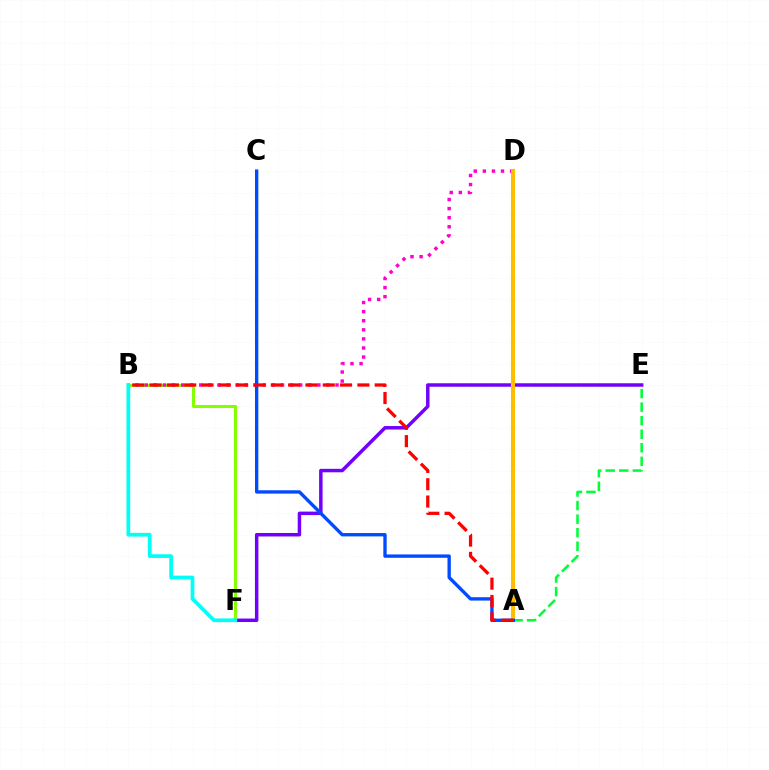{('A', 'E'): [{'color': '#00ff39', 'line_style': 'dashed', 'thickness': 1.84}], ('E', 'F'): [{'color': '#7200ff', 'line_style': 'solid', 'thickness': 2.51}], ('B', 'F'): [{'color': '#84ff00', 'line_style': 'solid', 'thickness': 2.2}, {'color': '#00fff6', 'line_style': 'solid', 'thickness': 2.68}], ('B', 'D'): [{'color': '#ff00cf', 'line_style': 'dotted', 'thickness': 2.47}], ('A', 'D'): [{'color': '#ffbd00', 'line_style': 'solid', 'thickness': 2.93}], ('A', 'C'): [{'color': '#004bff', 'line_style': 'solid', 'thickness': 2.42}], ('A', 'B'): [{'color': '#ff0000', 'line_style': 'dashed', 'thickness': 2.35}]}